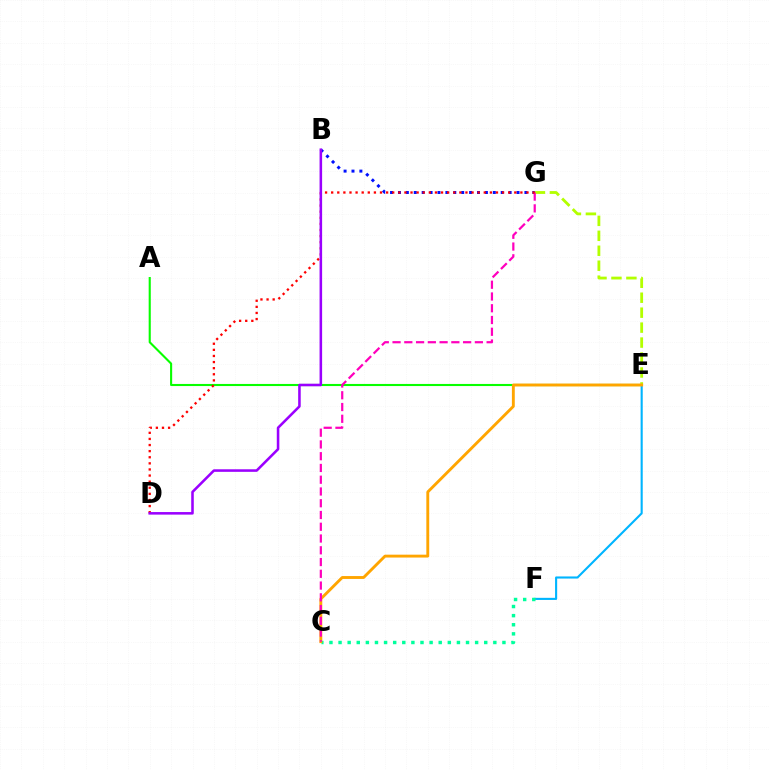{('A', 'E'): [{'color': '#08ff00', 'line_style': 'solid', 'thickness': 1.51}], ('E', 'F'): [{'color': '#00b5ff', 'line_style': 'solid', 'thickness': 1.52}], ('C', 'F'): [{'color': '#00ff9d', 'line_style': 'dotted', 'thickness': 2.47}], ('E', 'G'): [{'color': '#b3ff00', 'line_style': 'dashed', 'thickness': 2.03}], ('C', 'E'): [{'color': '#ffa500', 'line_style': 'solid', 'thickness': 2.07}], ('B', 'G'): [{'color': '#0010ff', 'line_style': 'dotted', 'thickness': 2.15}], ('C', 'G'): [{'color': '#ff00bd', 'line_style': 'dashed', 'thickness': 1.6}], ('D', 'G'): [{'color': '#ff0000', 'line_style': 'dotted', 'thickness': 1.66}], ('B', 'D'): [{'color': '#9b00ff', 'line_style': 'solid', 'thickness': 1.84}]}